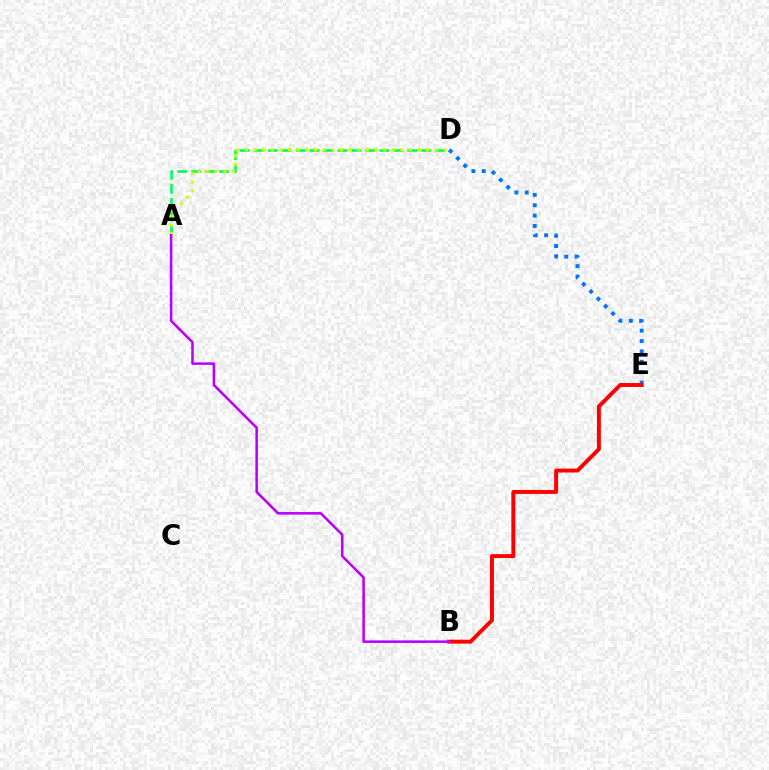{('D', 'E'): [{'color': '#0074ff', 'line_style': 'dotted', 'thickness': 2.82}], ('A', 'D'): [{'color': '#00ff5c', 'line_style': 'dashed', 'thickness': 1.89}, {'color': '#d1ff00', 'line_style': 'dotted', 'thickness': 2.34}], ('B', 'E'): [{'color': '#ff0000', 'line_style': 'solid', 'thickness': 2.83}], ('A', 'B'): [{'color': '#b900ff', 'line_style': 'solid', 'thickness': 1.84}]}